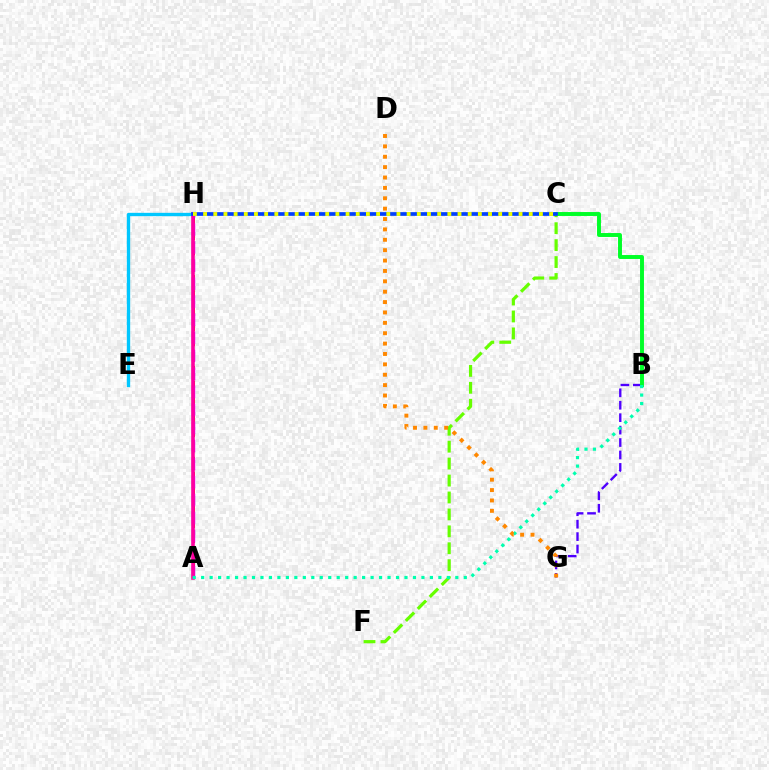{('B', 'G'): [{'color': '#4f00ff', 'line_style': 'dashed', 'thickness': 1.69}], ('A', 'H'): [{'color': '#ff0000', 'line_style': 'dashed', 'thickness': 2.06}, {'color': '#d600ff', 'line_style': 'dashed', 'thickness': 2.45}, {'color': '#ff00a0', 'line_style': 'solid', 'thickness': 2.58}], ('E', 'H'): [{'color': '#00c7ff', 'line_style': 'solid', 'thickness': 2.41}], ('B', 'C'): [{'color': '#00ff27', 'line_style': 'solid', 'thickness': 2.83}], ('C', 'F'): [{'color': '#66ff00', 'line_style': 'dashed', 'thickness': 2.3}], ('A', 'B'): [{'color': '#00ffaf', 'line_style': 'dotted', 'thickness': 2.3}], ('C', 'H'): [{'color': '#003fff', 'line_style': 'solid', 'thickness': 2.66}, {'color': '#eeff00', 'line_style': 'dotted', 'thickness': 2.76}], ('D', 'G'): [{'color': '#ff8800', 'line_style': 'dotted', 'thickness': 2.82}]}